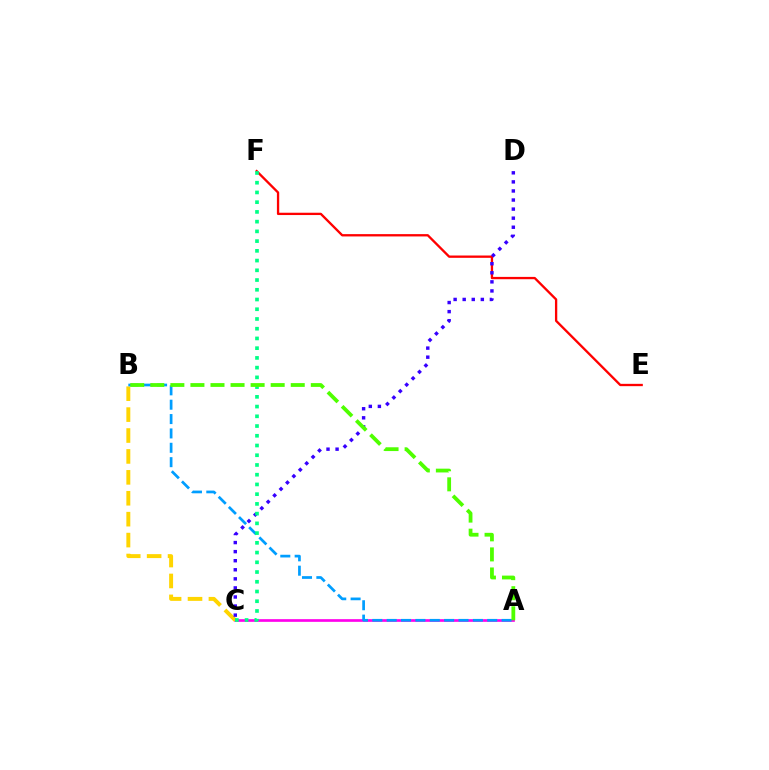{('A', 'C'): [{'color': '#ff00ed', 'line_style': 'solid', 'thickness': 1.93}], ('E', 'F'): [{'color': '#ff0000', 'line_style': 'solid', 'thickness': 1.67}], ('B', 'C'): [{'color': '#ffd500', 'line_style': 'dashed', 'thickness': 2.84}], ('A', 'B'): [{'color': '#009eff', 'line_style': 'dashed', 'thickness': 1.95}, {'color': '#4fff00', 'line_style': 'dashed', 'thickness': 2.73}], ('C', 'D'): [{'color': '#3700ff', 'line_style': 'dotted', 'thickness': 2.46}], ('C', 'F'): [{'color': '#00ff86', 'line_style': 'dotted', 'thickness': 2.64}]}